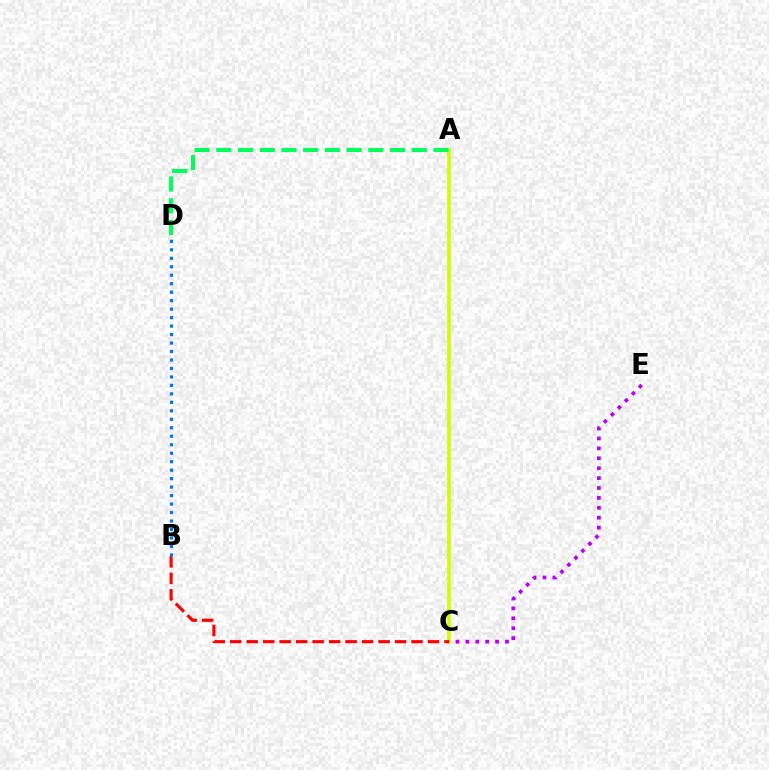{('A', 'C'): [{'color': '#d1ff00', 'line_style': 'solid', 'thickness': 2.66}], ('C', 'E'): [{'color': '#b900ff', 'line_style': 'dotted', 'thickness': 2.69}], ('B', 'C'): [{'color': '#ff0000', 'line_style': 'dashed', 'thickness': 2.24}], ('A', 'D'): [{'color': '#00ff5c', 'line_style': 'dashed', 'thickness': 2.95}], ('B', 'D'): [{'color': '#0074ff', 'line_style': 'dotted', 'thickness': 2.3}]}